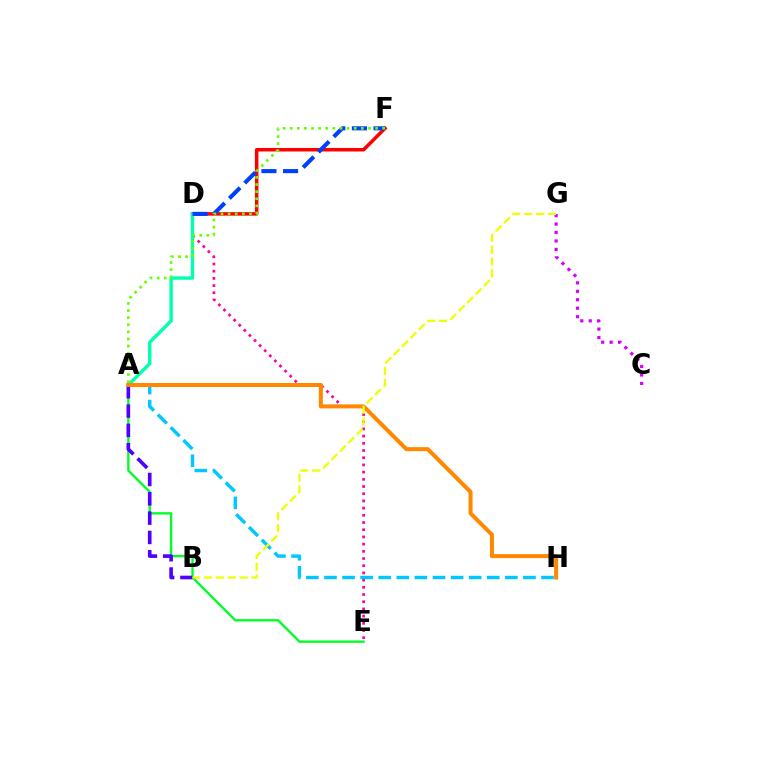{('A', 'E'): [{'color': '#00ff27', 'line_style': 'solid', 'thickness': 1.7}], ('D', 'E'): [{'color': '#ff00a0', 'line_style': 'dotted', 'thickness': 1.96}], ('D', 'F'): [{'color': '#ff0000', 'line_style': 'solid', 'thickness': 2.53}, {'color': '#003fff', 'line_style': 'dashed', 'thickness': 2.94}], ('A', 'D'): [{'color': '#00ffaf', 'line_style': 'solid', 'thickness': 2.44}], ('A', 'B'): [{'color': '#4f00ff', 'line_style': 'dashed', 'thickness': 2.62}], ('C', 'G'): [{'color': '#d600ff', 'line_style': 'dotted', 'thickness': 2.3}], ('A', 'H'): [{'color': '#00c7ff', 'line_style': 'dashed', 'thickness': 2.46}, {'color': '#ff8800', 'line_style': 'solid', 'thickness': 2.89}], ('A', 'F'): [{'color': '#66ff00', 'line_style': 'dotted', 'thickness': 1.93}], ('B', 'G'): [{'color': '#eeff00', 'line_style': 'dashed', 'thickness': 1.61}]}